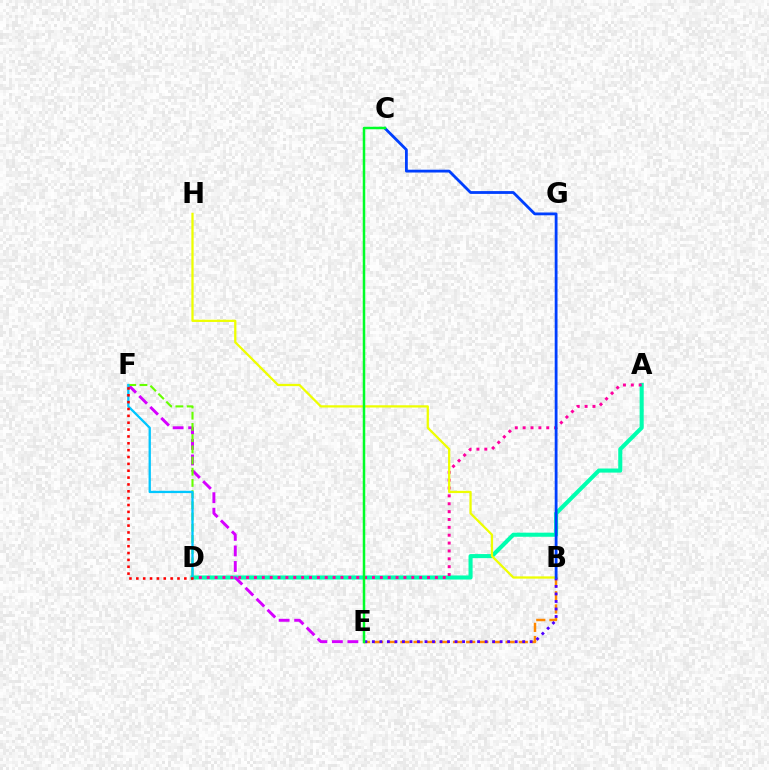{('B', 'E'): [{'color': '#ff8800', 'line_style': 'dashed', 'thickness': 1.79}, {'color': '#4f00ff', 'line_style': 'dotted', 'thickness': 2.04}], ('A', 'D'): [{'color': '#00ffaf', 'line_style': 'solid', 'thickness': 2.94}, {'color': '#ff00a0', 'line_style': 'dotted', 'thickness': 2.14}], ('E', 'F'): [{'color': '#d600ff', 'line_style': 'dashed', 'thickness': 2.11}], ('D', 'F'): [{'color': '#66ff00', 'line_style': 'dashed', 'thickness': 1.52}, {'color': '#00c7ff', 'line_style': 'solid', 'thickness': 1.67}, {'color': '#ff0000', 'line_style': 'dotted', 'thickness': 1.86}], ('B', 'H'): [{'color': '#eeff00', 'line_style': 'solid', 'thickness': 1.63}], ('B', 'C'): [{'color': '#003fff', 'line_style': 'solid', 'thickness': 2.02}], ('C', 'E'): [{'color': '#00ff27', 'line_style': 'solid', 'thickness': 1.8}]}